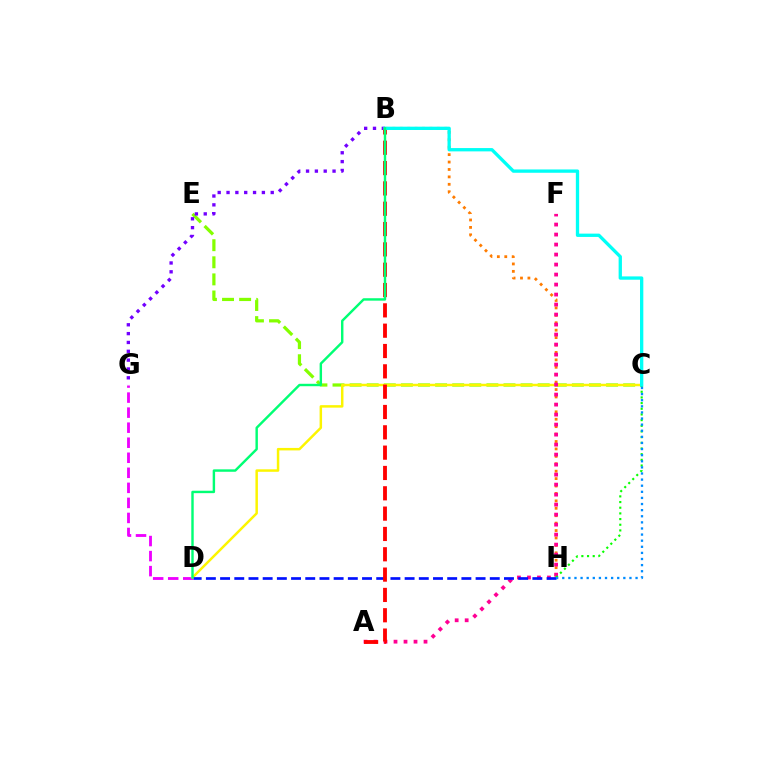{('B', 'H'): [{'color': '#ff7c00', 'line_style': 'dotted', 'thickness': 2.02}], ('D', 'G'): [{'color': '#ee00ff', 'line_style': 'dashed', 'thickness': 2.04}], ('C', 'E'): [{'color': '#84ff00', 'line_style': 'dashed', 'thickness': 2.32}], ('C', 'D'): [{'color': '#fcf500', 'line_style': 'solid', 'thickness': 1.79}], ('B', 'G'): [{'color': '#7200ff', 'line_style': 'dotted', 'thickness': 2.4}], ('A', 'F'): [{'color': '#ff0094', 'line_style': 'dotted', 'thickness': 2.72}], ('C', 'H'): [{'color': '#08ff00', 'line_style': 'dotted', 'thickness': 1.54}, {'color': '#008cff', 'line_style': 'dotted', 'thickness': 1.66}], ('D', 'H'): [{'color': '#0010ff', 'line_style': 'dashed', 'thickness': 1.93}], ('A', 'B'): [{'color': '#ff0000', 'line_style': 'dashed', 'thickness': 2.76}], ('B', 'C'): [{'color': '#00fff6', 'line_style': 'solid', 'thickness': 2.39}], ('B', 'D'): [{'color': '#00ff74', 'line_style': 'solid', 'thickness': 1.75}]}